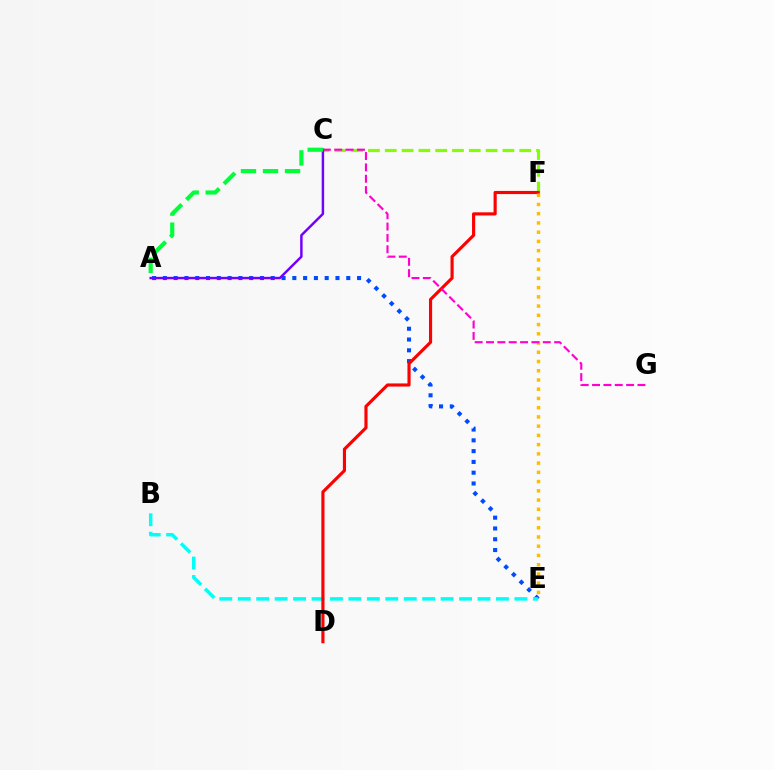{('A', 'E'): [{'color': '#004bff', 'line_style': 'dotted', 'thickness': 2.93}], ('B', 'E'): [{'color': '#00fff6', 'line_style': 'dashed', 'thickness': 2.51}], ('C', 'F'): [{'color': '#84ff00', 'line_style': 'dashed', 'thickness': 2.28}], ('D', 'F'): [{'color': '#ff0000', 'line_style': 'solid', 'thickness': 2.26}], ('E', 'F'): [{'color': '#ffbd00', 'line_style': 'dotted', 'thickness': 2.51}], ('A', 'C'): [{'color': '#7200ff', 'line_style': 'solid', 'thickness': 1.77}, {'color': '#00ff39', 'line_style': 'dashed', 'thickness': 2.99}], ('C', 'G'): [{'color': '#ff00cf', 'line_style': 'dashed', 'thickness': 1.54}]}